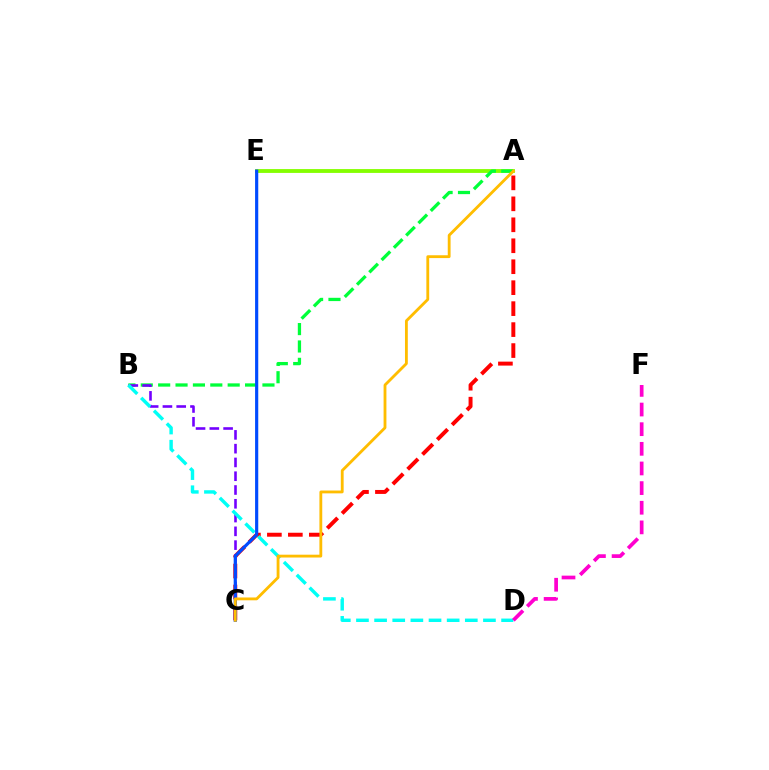{('A', 'E'): [{'color': '#84ff00', 'line_style': 'solid', 'thickness': 2.76}], ('A', 'B'): [{'color': '#00ff39', 'line_style': 'dashed', 'thickness': 2.36}], ('A', 'C'): [{'color': '#ff0000', 'line_style': 'dashed', 'thickness': 2.85}, {'color': '#ffbd00', 'line_style': 'solid', 'thickness': 2.04}], ('B', 'C'): [{'color': '#7200ff', 'line_style': 'dashed', 'thickness': 1.87}], ('B', 'D'): [{'color': '#00fff6', 'line_style': 'dashed', 'thickness': 2.46}], ('C', 'E'): [{'color': '#004bff', 'line_style': 'solid', 'thickness': 2.28}], ('D', 'F'): [{'color': '#ff00cf', 'line_style': 'dashed', 'thickness': 2.67}]}